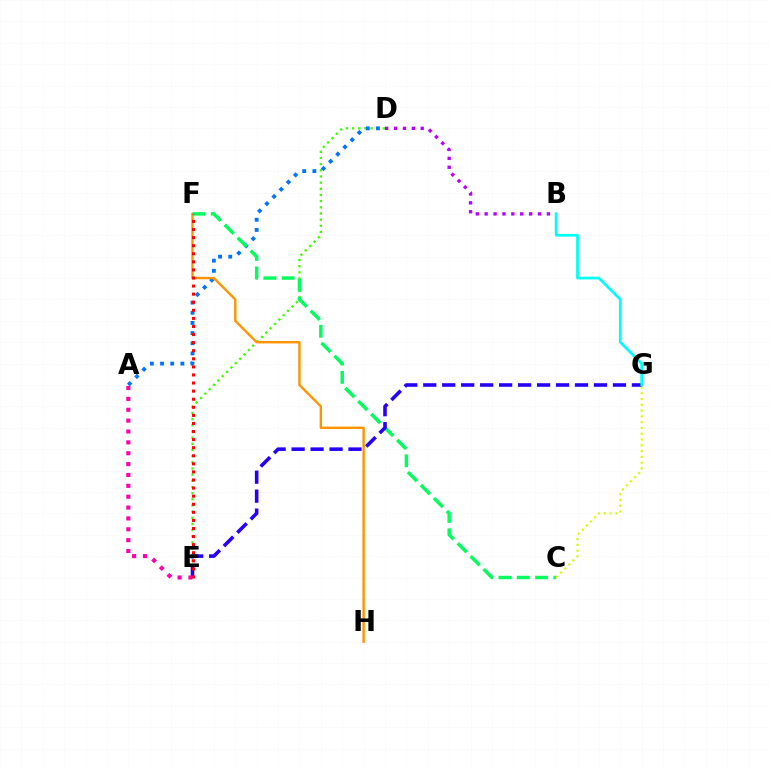{('D', 'E'): [{'color': '#3dff00', 'line_style': 'dotted', 'thickness': 1.67}], ('B', 'D'): [{'color': '#b900ff', 'line_style': 'dotted', 'thickness': 2.41}], ('A', 'D'): [{'color': '#0074ff', 'line_style': 'dotted', 'thickness': 2.76}], ('F', 'H'): [{'color': '#ff9400', 'line_style': 'solid', 'thickness': 1.73}], ('C', 'F'): [{'color': '#00ff5c', 'line_style': 'dashed', 'thickness': 2.49}], ('C', 'G'): [{'color': '#d1ff00', 'line_style': 'dotted', 'thickness': 1.57}], ('E', 'G'): [{'color': '#2500ff', 'line_style': 'dashed', 'thickness': 2.58}], ('E', 'F'): [{'color': '#ff0000', 'line_style': 'dotted', 'thickness': 2.2}], ('B', 'G'): [{'color': '#00fff6', 'line_style': 'solid', 'thickness': 1.97}], ('A', 'E'): [{'color': '#ff00ac', 'line_style': 'dotted', 'thickness': 2.95}]}